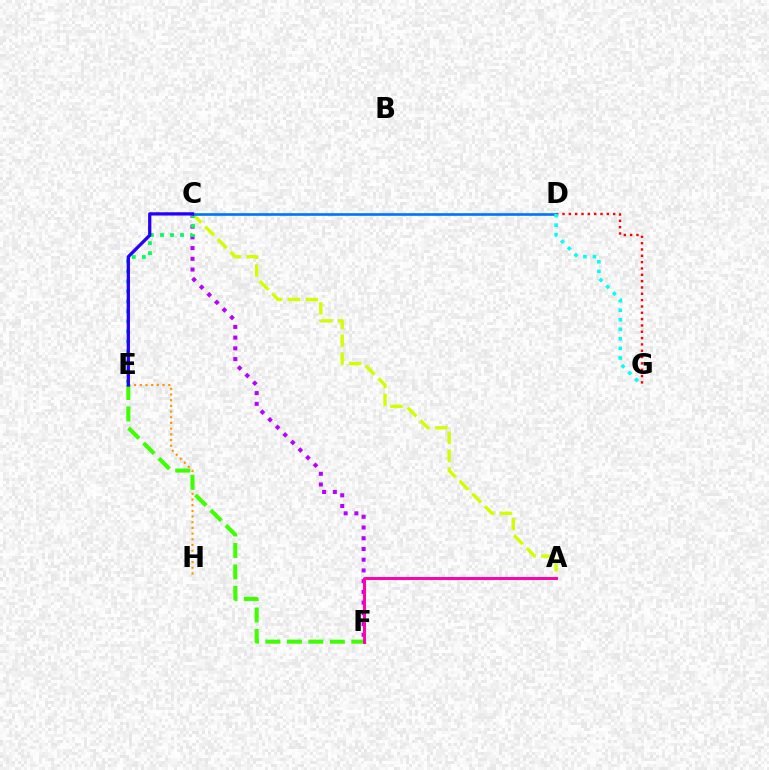{('E', 'H'): [{'color': '#ff9400', 'line_style': 'dotted', 'thickness': 1.55}], ('D', 'G'): [{'color': '#ff0000', 'line_style': 'dotted', 'thickness': 1.72}, {'color': '#00fff6', 'line_style': 'dotted', 'thickness': 2.59}], ('C', 'F'): [{'color': '#b900ff', 'line_style': 'dotted', 'thickness': 2.91}], ('A', 'C'): [{'color': '#d1ff00', 'line_style': 'dashed', 'thickness': 2.43}], ('C', 'E'): [{'color': '#00ff5c', 'line_style': 'dotted', 'thickness': 2.72}, {'color': '#2500ff', 'line_style': 'solid', 'thickness': 2.36}], ('C', 'D'): [{'color': '#0074ff', 'line_style': 'solid', 'thickness': 1.9}], ('E', 'F'): [{'color': '#3dff00', 'line_style': 'dashed', 'thickness': 2.92}], ('A', 'F'): [{'color': '#ff00ac', 'line_style': 'solid', 'thickness': 2.12}]}